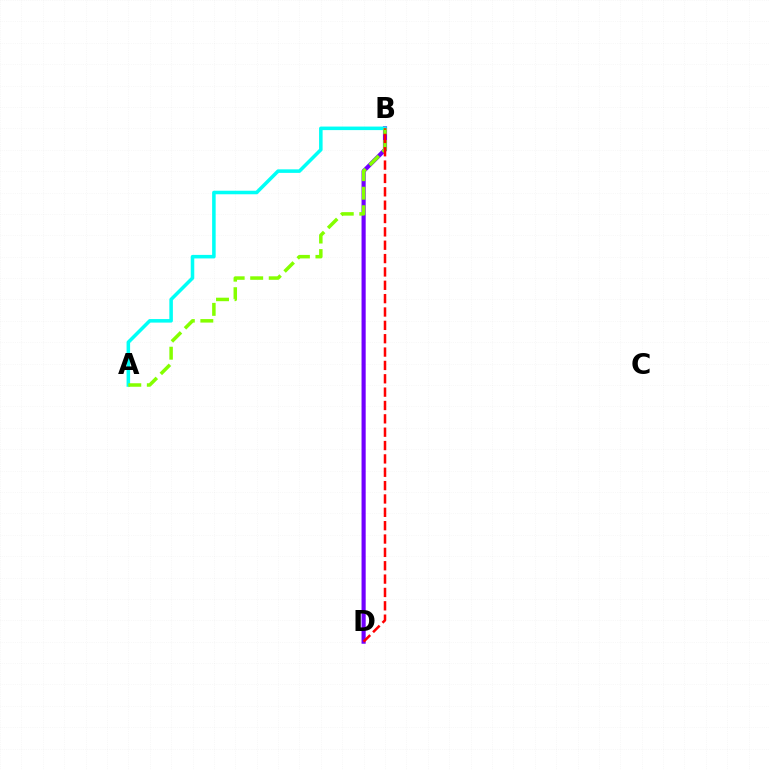{('B', 'D'): [{'color': '#7200ff', 'line_style': 'solid', 'thickness': 2.98}, {'color': '#ff0000', 'line_style': 'dashed', 'thickness': 1.81}], ('A', 'B'): [{'color': '#00fff6', 'line_style': 'solid', 'thickness': 2.55}, {'color': '#84ff00', 'line_style': 'dashed', 'thickness': 2.52}]}